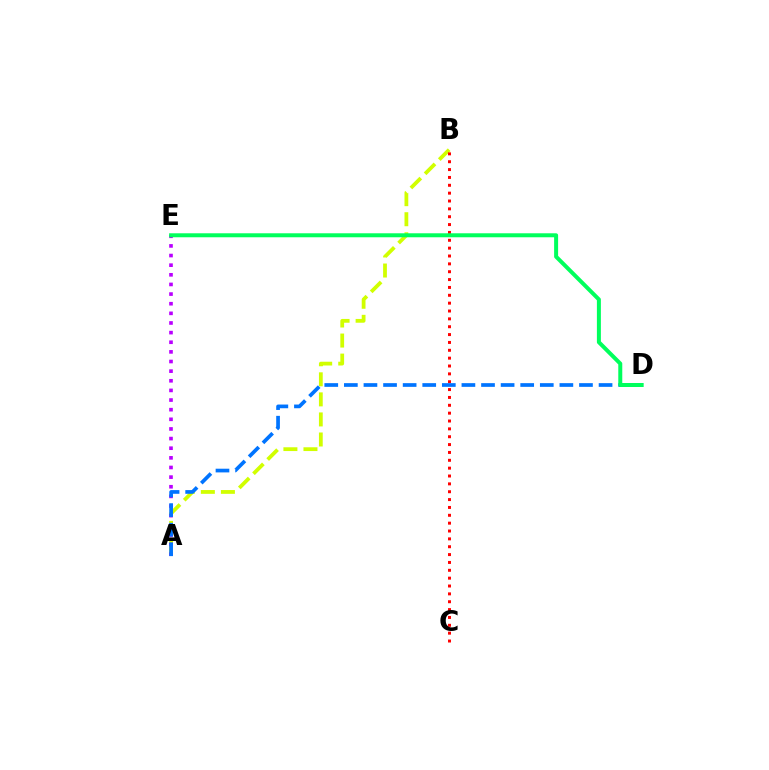{('A', 'B'): [{'color': '#d1ff00', 'line_style': 'dashed', 'thickness': 2.72}], ('B', 'C'): [{'color': '#ff0000', 'line_style': 'dotted', 'thickness': 2.13}], ('A', 'E'): [{'color': '#b900ff', 'line_style': 'dotted', 'thickness': 2.62}], ('A', 'D'): [{'color': '#0074ff', 'line_style': 'dashed', 'thickness': 2.66}], ('D', 'E'): [{'color': '#00ff5c', 'line_style': 'solid', 'thickness': 2.87}]}